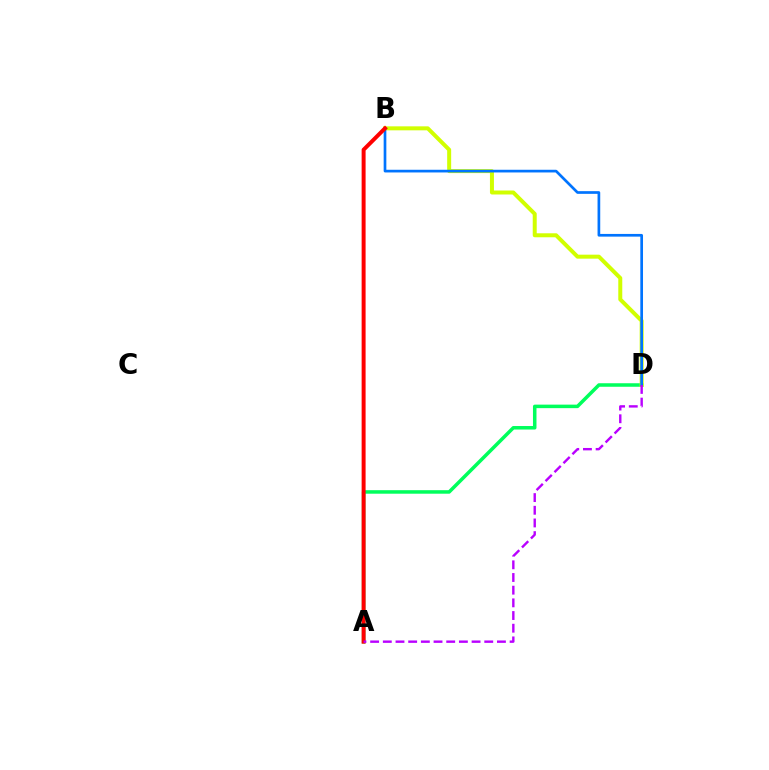{('A', 'D'): [{'color': '#00ff5c', 'line_style': 'solid', 'thickness': 2.53}, {'color': '#b900ff', 'line_style': 'dashed', 'thickness': 1.72}], ('B', 'D'): [{'color': '#d1ff00', 'line_style': 'solid', 'thickness': 2.87}, {'color': '#0074ff', 'line_style': 'solid', 'thickness': 1.94}], ('A', 'B'): [{'color': '#ff0000', 'line_style': 'solid', 'thickness': 2.85}]}